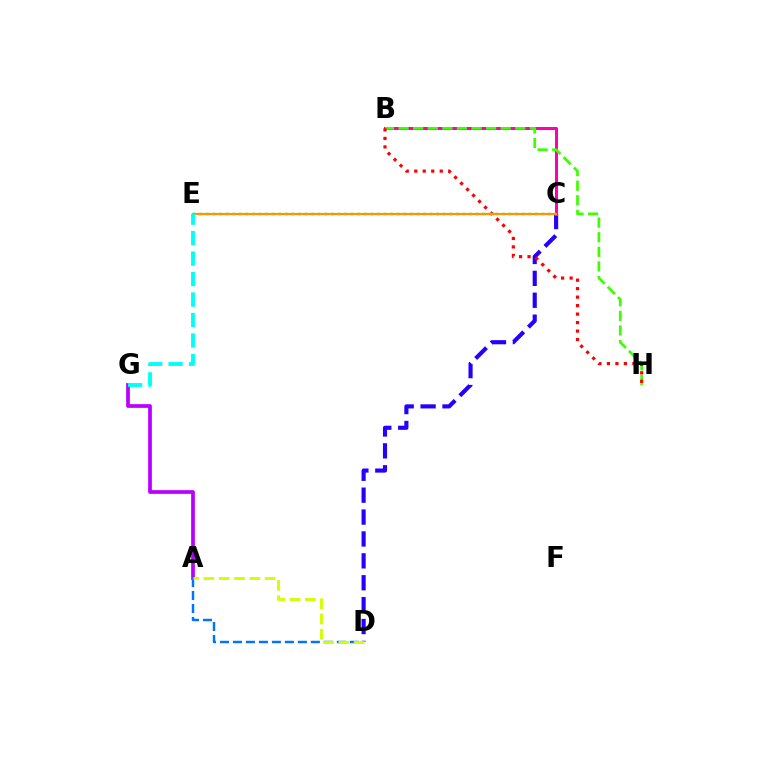{('C', 'D'): [{'color': '#2500ff', 'line_style': 'dashed', 'thickness': 2.97}], ('B', 'C'): [{'color': '#ff00ac', 'line_style': 'solid', 'thickness': 2.17}], ('B', 'H'): [{'color': '#3dff00', 'line_style': 'dashed', 'thickness': 1.98}, {'color': '#ff0000', 'line_style': 'dotted', 'thickness': 2.31}], ('A', 'G'): [{'color': '#b900ff', 'line_style': 'solid', 'thickness': 2.68}], ('A', 'D'): [{'color': '#0074ff', 'line_style': 'dashed', 'thickness': 1.76}, {'color': '#d1ff00', 'line_style': 'dashed', 'thickness': 2.08}], ('C', 'E'): [{'color': '#00ff5c', 'line_style': 'dotted', 'thickness': 1.79}, {'color': '#ff9400', 'line_style': 'solid', 'thickness': 1.63}], ('E', 'G'): [{'color': '#00fff6', 'line_style': 'dashed', 'thickness': 2.78}]}